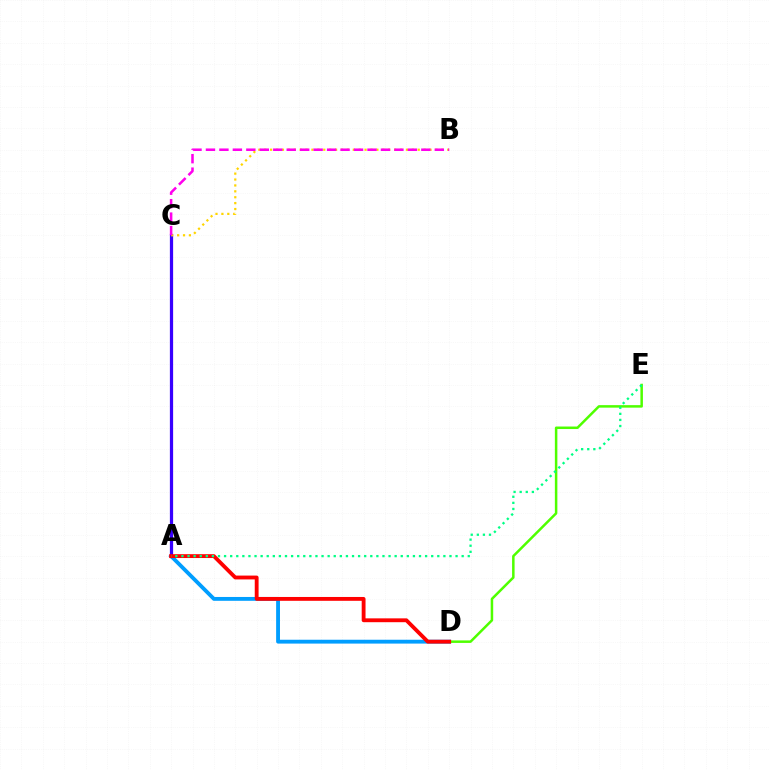{('A', 'D'): [{'color': '#009eff', 'line_style': 'solid', 'thickness': 2.77}, {'color': '#ff0000', 'line_style': 'solid', 'thickness': 2.77}], ('A', 'C'): [{'color': '#3700ff', 'line_style': 'solid', 'thickness': 2.33}], ('D', 'E'): [{'color': '#4fff00', 'line_style': 'solid', 'thickness': 1.8}], ('B', 'C'): [{'color': '#ffd500', 'line_style': 'dotted', 'thickness': 1.6}, {'color': '#ff00ed', 'line_style': 'dashed', 'thickness': 1.83}], ('A', 'E'): [{'color': '#00ff86', 'line_style': 'dotted', 'thickness': 1.66}]}